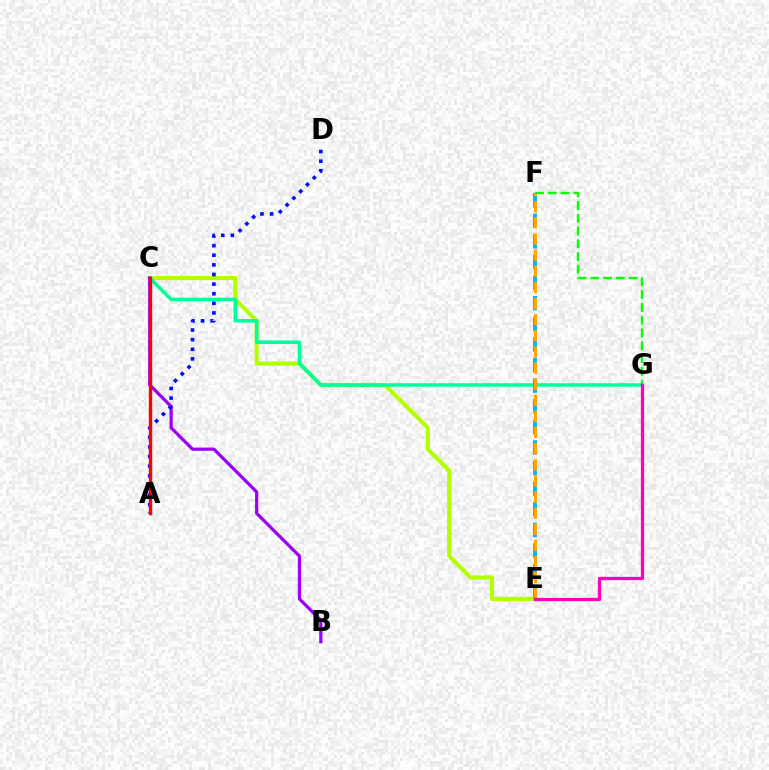{('C', 'E'): [{'color': '#b3ff00', 'line_style': 'solid', 'thickness': 2.97}], ('C', 'G'): [{'color': '#00ff9d', 'line_style': 'solid', 'thickness': 2.55}], ('E', 'F'): [{'color': '#00b5ff', 'line_style': 'dashed', 'thickness': 2.8}, {'color': '#ffa500', 'line_style': 'dashed', 'thickness': 2.19}], ('B', 'C'): [{'color': '#9b00ff', 'line_style': 'solid', 'thickness': 2.31}], ('F', 'G'): [{'color': '#08ff00', 'line_style': 'dashed', 'thickness': 1.73}], ('E', 'G'): [{'color': '#ff00bd', 'line_style': 'solid', 'thickness': 2.36}], ('A', 'D'): [{'color': '#0010ff', 'line_style': 'dotted', 'thickness': 2.61}], ('A', 'C'): [{'color': '#ff0000', 'line_style': 'solid', 'thickness': 2.42}]}